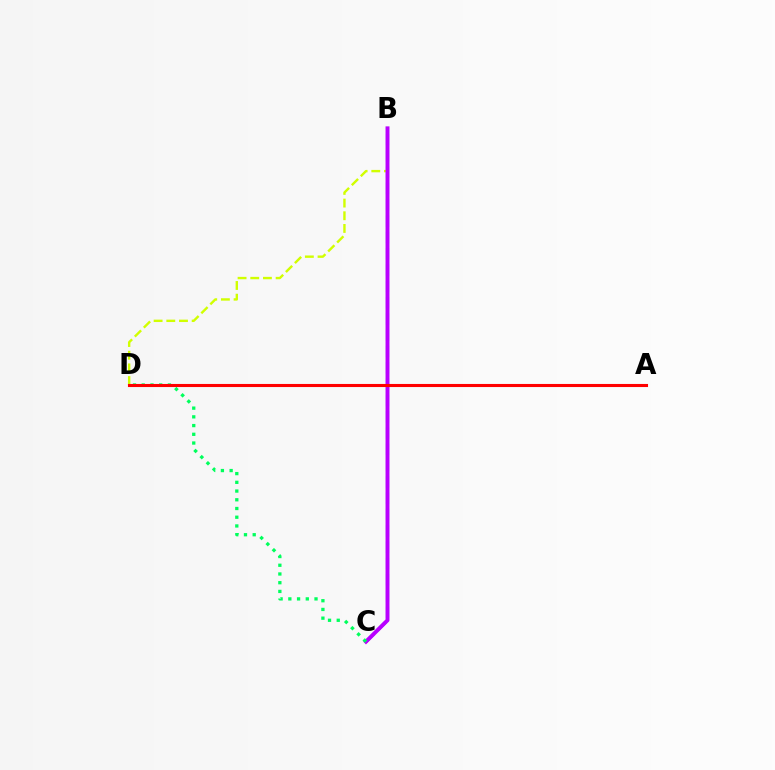{('B', 'D'): [{'color': '#d1ff00', 'line_style': 'dashed', 'thickness': 1.72}], ('B', 'C'): [{'color': '#0074ff', 'line_style': 'dashed', 'thickness': 2.21}, {'color': '#b900ff', 'line_style': 'solid', 'thickness': 2.82}], ('C', 'D'): [{'color': '#00ff5c', 'line_style': 'dotted', 'thickness': 2.37}], ('A', 'D'): [{'color': '#ff0000', 'line_style': 'solid', 'thickness': 2.22}]}